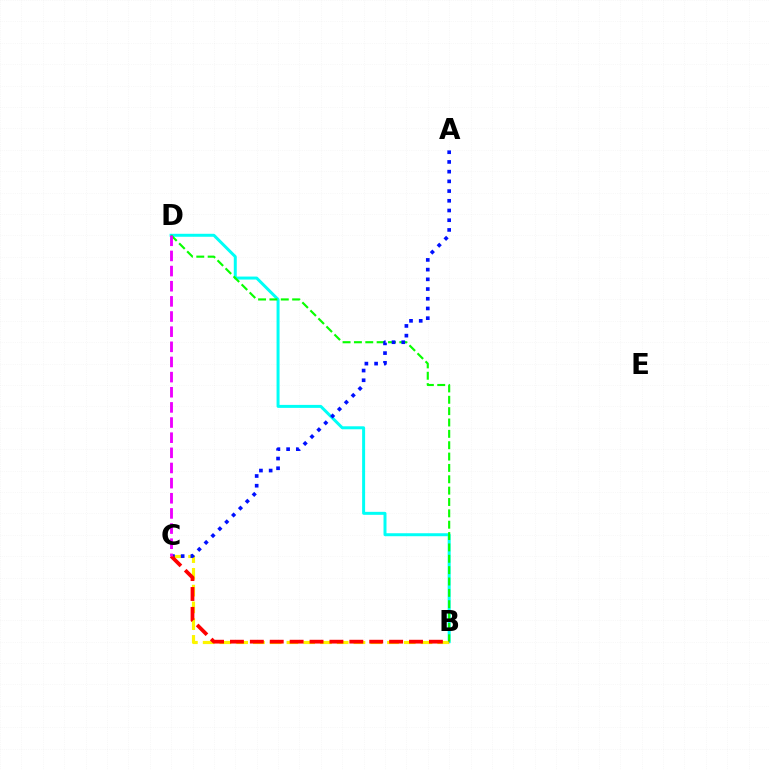{('B', 'D'): [{'color': '#00fff6', 'line_style': 'solid', 'thickness': 2.15}, {'color': '#08ff00', 'line_style': 'dashed', 'thickness': 1.54}], ('B', 'C'): [{'color': '#fcf500', 'line_style': 'dashed', 'thickness': 2.28}, {'color': '#ff0000', 'line_style': 'dashed', 'thickness': 2.7}], ('A', 'C'): [{'color': '#0010ff', 'line_style': 'dotted', 'thickness': 2.64}], ('C', 'D'): [{'color': '#ee00ff', 'line_style': 'dashed', 'thickness': 2.06}]}